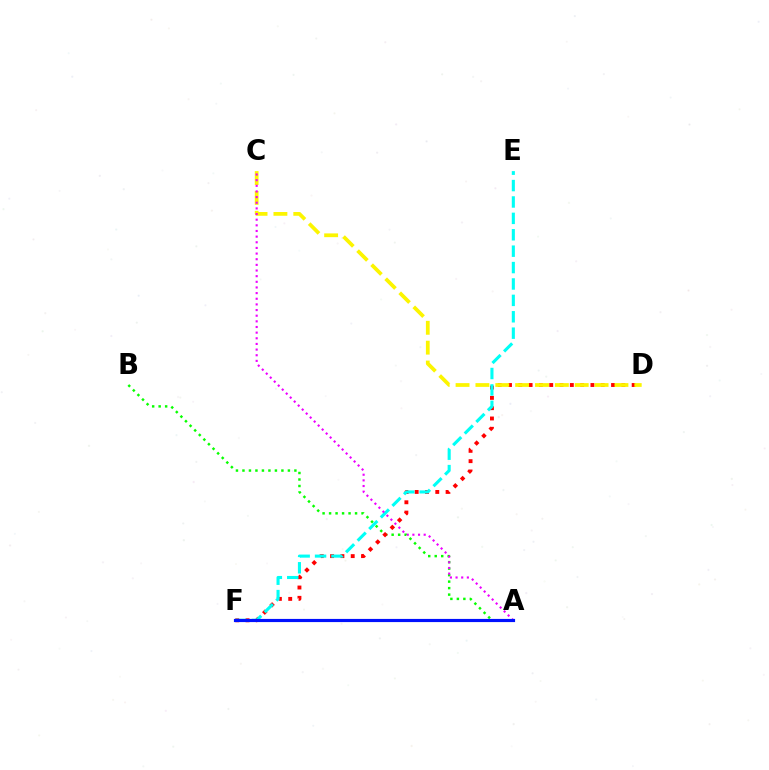{('A', 'B'): [{'color': '#08ff00', 'line_style': 'dotted', 'thickness': 1.76}], ('D', 'F'): [{'color': '#ff0000', 'line_style': 'dotted', 'thickness': 2.8}], ('E', 'F'): [{'color': '#00fff6', 'line_style': 'dashed', 'thickness': 2.23}], ('C', 'D'): [{'color': '#fcf500', 'line_style': 'dashed', 'thickness': 2.7}], ('A', 'C'): [{'color': '#ee00ff', 'line_style': 'dotted', 'thickness': 1.53}], ('A', 'F'): [{'color': '#0010ff', 'line_style': 'solid', 'thickness': 2.28}]}